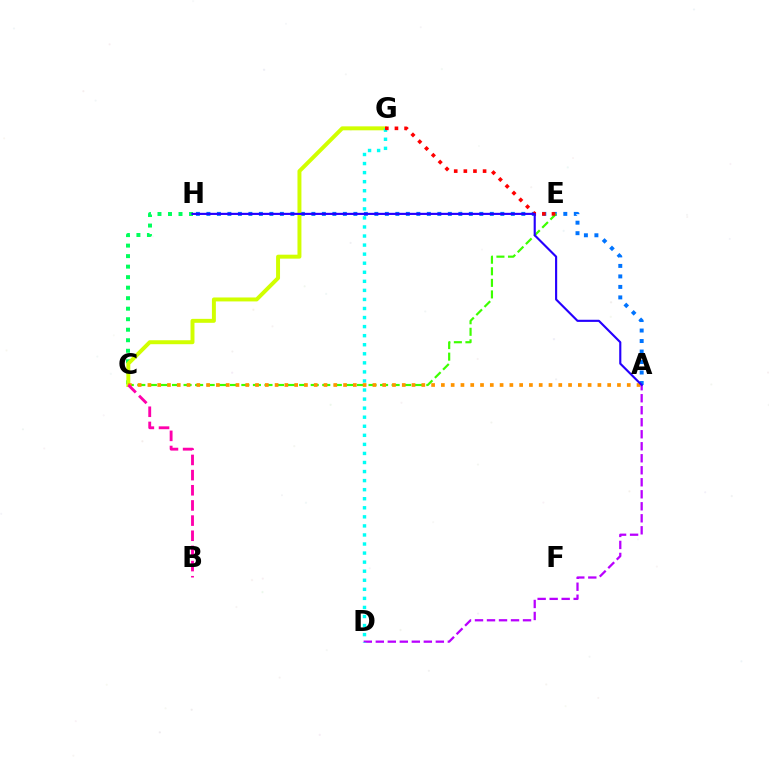{('A', 'H'): [{'color': '#0074ff', 'line_style': 'dotted', 'thickness': 2.85}, {'color': '#2500ff', 'line_style': 'solid', 'thickness': 1.54}], ('C', 'H'): [{'color': '#00ff5c', 'line_style': 'dotted', 'thickness': 2.86}], ('C', 'G'): [{'color': '#d1ff00', 'line_style': 'solid', 'thickness': 2.85}], ('C', 'E'): [{'color': '#3dff00', 'line_style': 'dashed', 'thickness': 1.57}], ('A', 'D'): [{'color': '#b900ff', 'line_style': 'dashed', 'thickness': 1.63}], ('D', 'G'): [{'color': '#00fff6', 'line_style': 'dotted', 'thickness': 2.46}], ('E', 'G'): [{'color': '#ff0000', 'line_style': 'dotted', 'thickness': 2.61}], ('A', 'C'): [{'color': '#ff9400', 'line_style': 'dotted', 'thickness': 2.66}], ('B', 'C'): [{'color': '#ff00ac', 'line_style': 'dashed', 'thickness': 2.06}]}